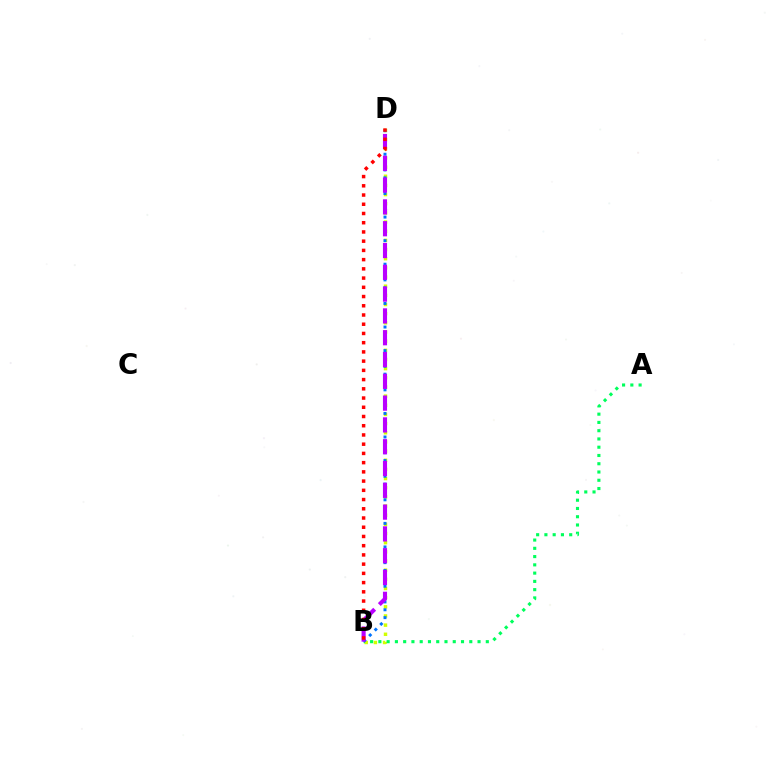{('B', 'D'): [{'color': '#d1ff00', 'line_style': 'dotted', 'thickness': 2.49}, {'color': '#0074ff', 'line_style': 'dotted', 'thickness': 2.13}, {'color': '#b900ff', 'line_style': 'dashed', 'thickness': 2.96}, {'color': '#ff0000', 'line_style': 'dotted', 'thickness': 2.51}], ('A', 'B'): [{'color': '#00ff5c', 'line_style': 'dotted', 'thickness': 2.25}]}